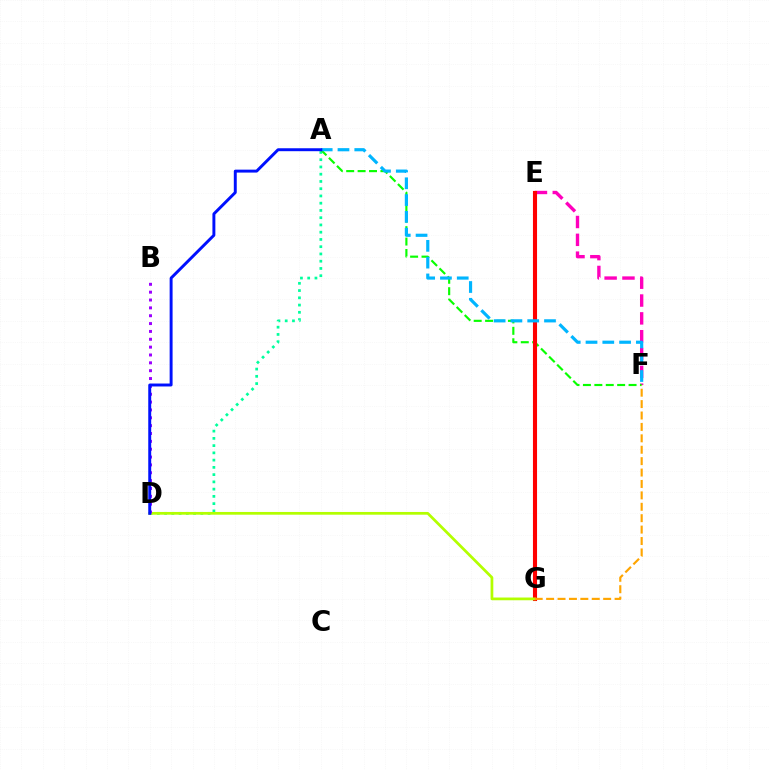{('E', 'F'): [{'color': '#ff00bd', 'line_style': 'dashed', 'thickness': 2.42}], ('A', 'D'): [{'color': '#00ff9d', 'line_style': 'dotted', 'thickness': 1.97}, {'color': '#0010ff', 'line_style': 'solid', 'thickness': 2.11}], ('A', 'F'): [{'color': '#08ff00', 'line_style': 'dashed', 'thickness': 1.55}, {'color': '#00b5ff', 'line_style': 'dashed', 'thickness': 2.28}], ('E', 'G'): [{'color': '#ff0000', 'line_style': 'solid', 'thickness': 2.95}], ('D', 'G'): [{'color': '#b3ff00', 'line_style': 'solid', 'thickness': 1.97}], ('F', 'G'): [{'color': '#ffa500', 'line_style': 'dashed', 'thickness': 1.55}], ('B', 'D'): [{'color': '#9b00ff', 'line_style': 'dotted', 'thickness': 2.13}]}